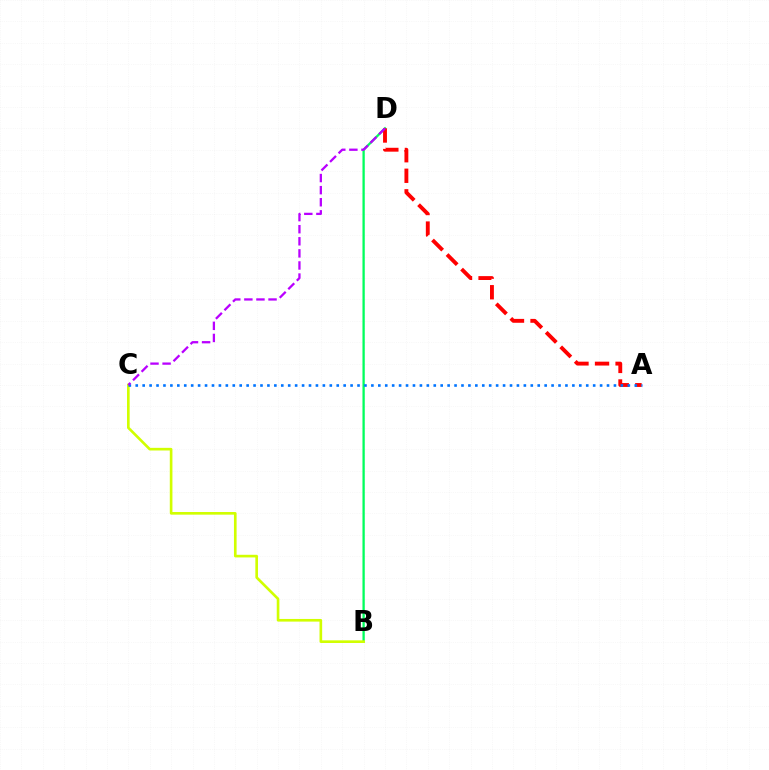{('B', 'D'): [{'color': '#00ff5c', 'line_style': 'solid', 'thickness': 1.66}], ('B', 'C'): [{'color': '#d1ff00', 'line_style': 'solid', 'thickness': 1.9}], ('A', 'D'): [{'color': '#ff0000', 'line_style': 'dashed', 'thickness': 2.79}], ('A', 'C'): [{'color': '#0074ff', 'line_style': 'dotted', 'thickness': 1.88}], ('C', 'D'): [{'color': '#b900ff', 'line_style': 'dashed', 'thickness': 1.64}]}